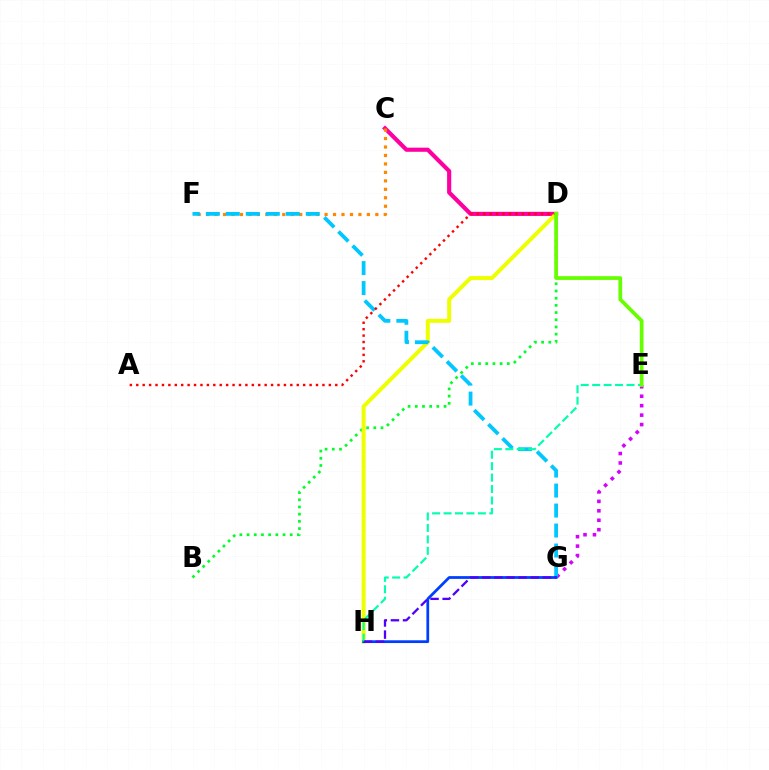{('E', 'G'): [{'color': '#d600ff', 'line_style': 'dotted', 'thickness': 2.57}], ('B', 'D'): [{'color': '#00ff27', 'line_style': 'dotted', 'thickness': 1.95}], ('C', 'D'): [{'color': '#ff00a0', 'line_style': 'solid', 'thickness': 2.98}], ('C', 'F'): [{'color': '#ff8800', 'line_style': 'dotted', 'thickness': 2.3}], ('D', 'H'): [{'color': '#eeff00', 'line_style': 'solid', 'thickness': 2.86}], ('F', 'G'): [{'color': '#00c7ff', 'line_style': 'dashed', 'thickness': 2.72}], ('A', 'D'): [{'color': '#ff0000', 'line_style': 'dotted', 'thickness': 1.74}], ('G', 'H'): [{'color': '#003fff', 'line_style': 'solid', 'thickness': 1.99}, {'color': '#4f00ff', 'line_style': 'dashed', 'thickness': 1.65}], ('E', 'H'): [{'color': '#00ffaf', 'line_style': 'dashed', 'thickness': 1.56}], ('D', 'E'): [{'color': '#66ff00', 'line_style': 'solid', 'thickness': 2.69}]}